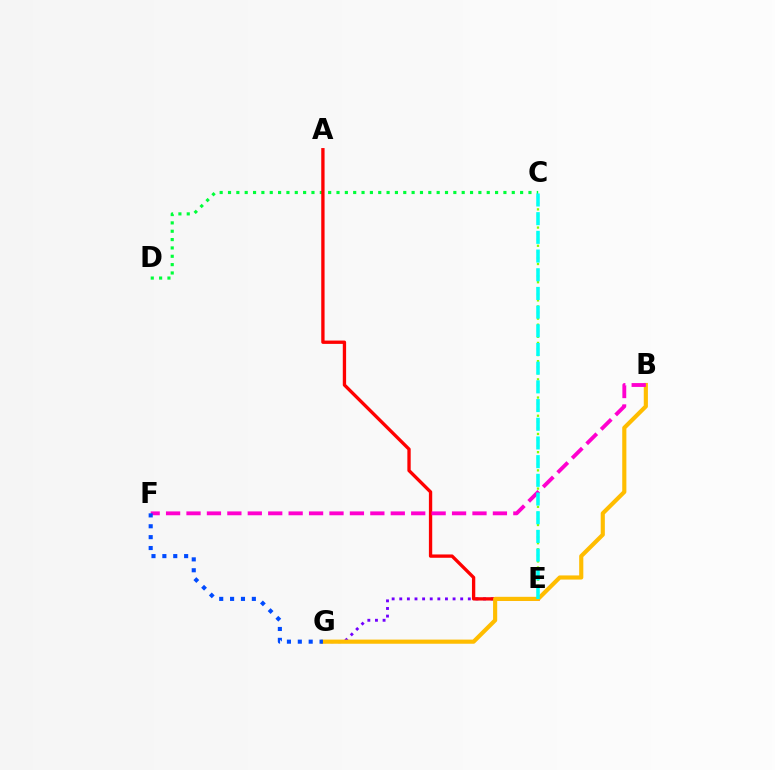{('C', 'D'): [{'color': '#00ff39', 'line_style': 'dotted', 'thickness': 2.27}], ('E', 'G'): [{'color': '#7200ff', 'line_style': 'dotted', 'thickness': 2.07}], ('A', 'E'): [{'color': '#ff0000', 'line_style': 'solid', 'thickness': 2.39}], ('B', 'G'): [{'color': '#ffbd00', 'line_style': 'solid', 'thickness': 2.98}], ('B', 'F'): [{'color': '#ff00cf', 'line_style': 'dashed', 'thickness': 2.77}], ('C', 'E'): [{'color': '#84ff00', 'line_style': 'dotted', 'thickness': 1.65}, {'color': '#00fff6', 'line_style': 'dashed', 'thickness': 2.54}], ('F', 'G'): [{'color': '#004bff', 'line_style': 'dotted', 'thickness': 2.96}]}